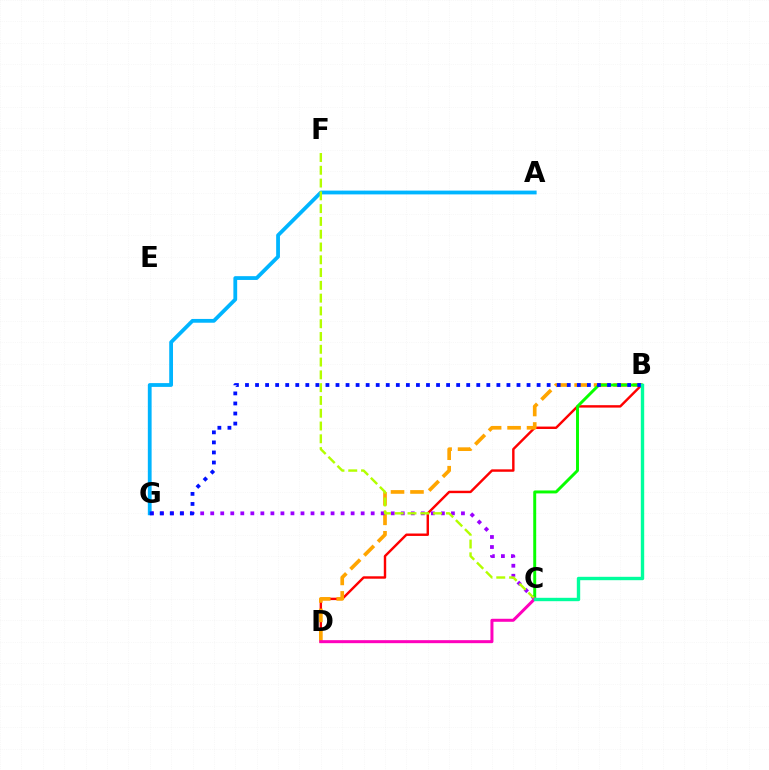{('B', 'D'): [{'color': '#ff0000', 'line_style': 'solid', 'thickness': 1.75}, {'color': '#ffa500', 'line_style': 'dashed', 'thickness': 2.64}], ('C', 'G'): [{'color': '#9b00ff', 'line_style': 'dotted', 'thickness': 2.72}], ('B', 'C'): [{'color': '#08ff00', 'line_style': 'solid', 'thickness': 2.12}, {'color': '#00ff9d', 'line_style': 'solid', 'thickness': 2.43}], ('A', 'G'): [{'color': '#00b5ff', 'line_style': 'solid', 'thickness': 2.73}], ('C', 'F'): [{'color': '#b3ff00', 'line_style': 'dashed', 'thickness': 1.74}], ('B', 'G'): [{'color': '#0010ff', 'line_style': 'dotted', 'thickness': 2.73}], ('C', 'D'): [{'color': '#ff00bd', 'line_style': 'solid', 'thickness': 2.16}]}